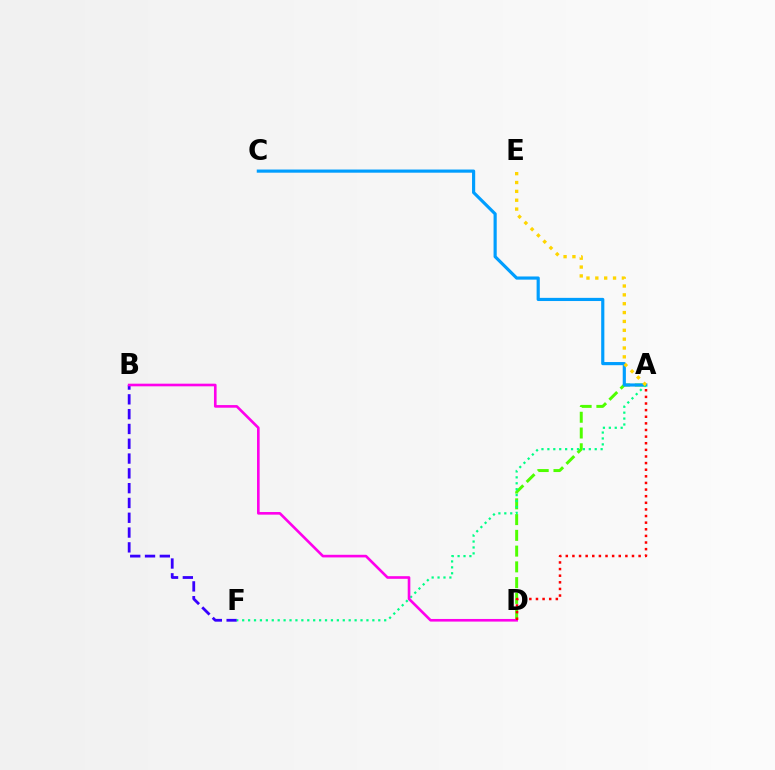{('B', 'F'): [{'color': '#3700ff', 'line_style': 'dashed', 'thickness': 2.01}], ('A', 'D'): [{'color': '#4fff00', 'line_style': 'dashed', 'thickness': 2.14}, {'color': '#ff0000', 'line_style': 'dotted', 'thickness': 1.8}], ('A', 'C'): [{'color': '#009eff', 'line_style': 'solid', 'thickness': 2.28}], ('A', 'F'): [{'color': '#00ff86', 'line_style': 'dotted', 'thickness': 1.61}], ('A', 'E'): [{'color': '#ffd500', 'line_style': 'dotted', 'thickness': 2.41}], ('B', 'D'): [{'color': '#ff00ed', 'line_style': 'solid', 'thickness': 1.9}]}